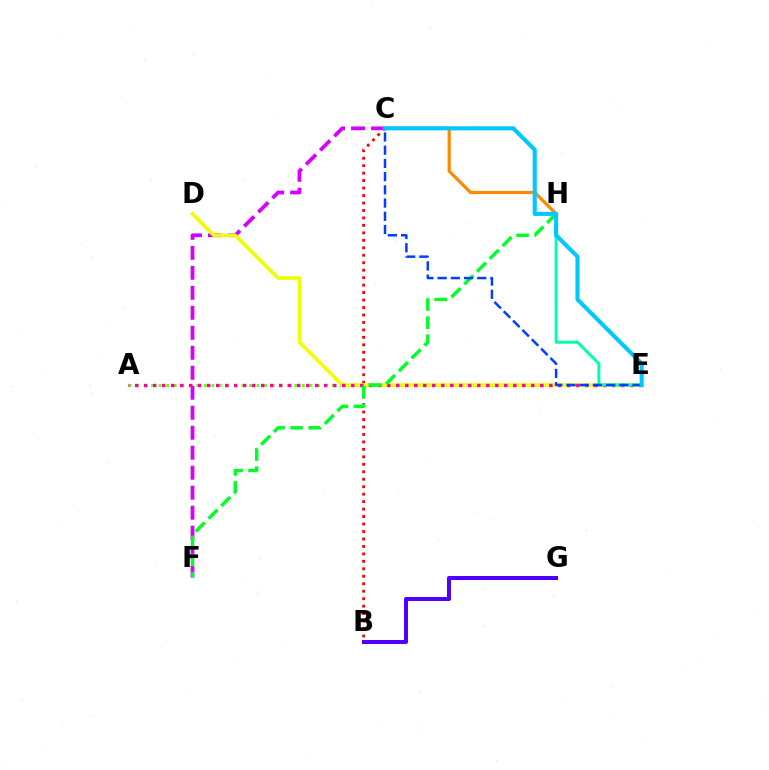{('A', 'E'): [{'color': '#66ff00', 'line_style': 'dotted', 'thickness': 2.05}, {'color': '#ff00a0', 'line_style': 'dotted', 'thickness': 2.45}], ('B', 'C'): [{'color': '#ff0000', 'line_style': 'dotted', 'thickness': 2.03}], ('C', 'F'): [{'color': '#d600ff', 'line_style': 'dashed', 'thickness': 2.72}], ('D', 'E'): [{'color': '#eeff00', 'line_style': 'solid', 'thickness': 2.56}], ('C', 'H'): [{'color': '#ff8800', 'line_style': 'solid', 'thickness': 2.3}], ('B', 'G'): [{'color': '#4f00ff', 'line_style': 'solid', 'thickness': 2.89}], ('E', 'H'): [{'color': '#00ffaf', 'line_style': 'solid', 'thickness': 2.14}], ('F', 'H'): [{'color': '#00ff27', 'line_style': 'dashed', 'thickness': 2.45}], ('C', 'E'): [{'color': '#003fff', 'line_style': 'dashed', 'thickness': 1.8}, {'color': '#00c7ff', 'line_style': 'solid', 'thickness': 2.95}]}